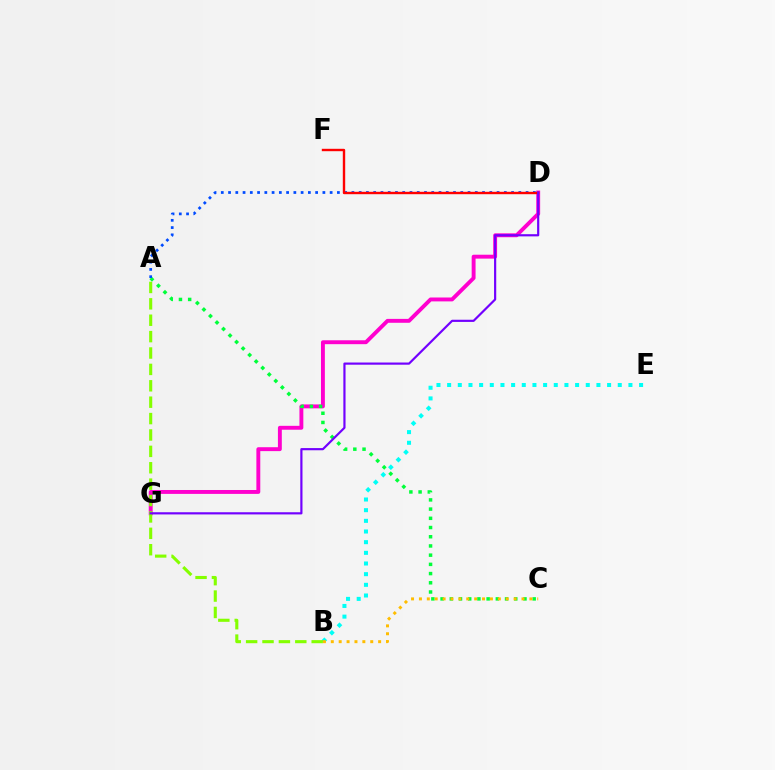{('D', 'G'): [{'color': '#ff00cf', 'line_style': 'solid', 'thickness': 2.81}, {'color': '#7200ff', 'line_style': 'solid', 'thickness': 1.57}], ('A', 'C'): [{'color': '#00ff39', 'line_style': 'dotted', 'thickness': 2.5}], ('A', 'D'): [{'color': '#004bff', 'line_style': 'dotted', 'thickness': 1.97}], ('D', 'F'): [{'color': '#ff0000', 'line_style': 'solid', 'thickness': 1.73}], ('B', 'E'): [{'color': '#00fff6', 'line_style': 'dotted', 'thickness': 2.9}], ('A', 'B'): [{'color': '#84ff00', 'line_style': 'dashed', 'thickness': 2.23}], ('B', 'C'): [{'color': '#ffbd00', 'line_style': 'dotted', 'thickness': 2.14}]}